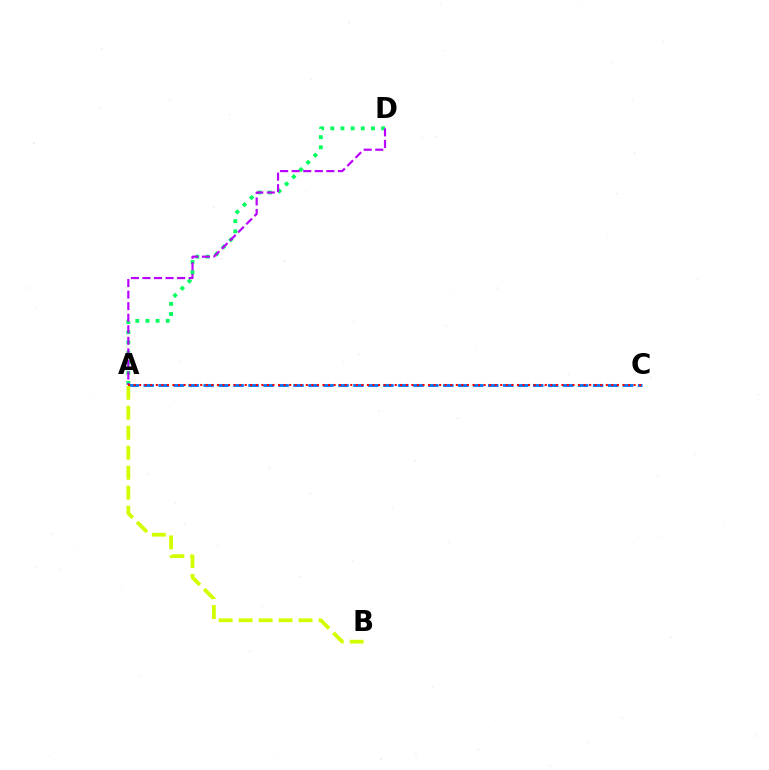{('A', 'D'): [{'color': '#00ff5c', 'line_style': 'dotted', 'thickness': 2.76}, {'color': '#b900ff', 'line_style': 'dashed', 'thickness': 1.57}], ('A', 'C'): [{'color': '#0074ff', 'line_style': 'dashed', 'thickness': 2.04}, {'color': '#ff0000', 'line_style': 'dotted', 'thickness': 1.51}], ('A', 'B'): [{'color': '#d1ff00', 'line_style': 'dashed', 'thickness': 2.71}]}